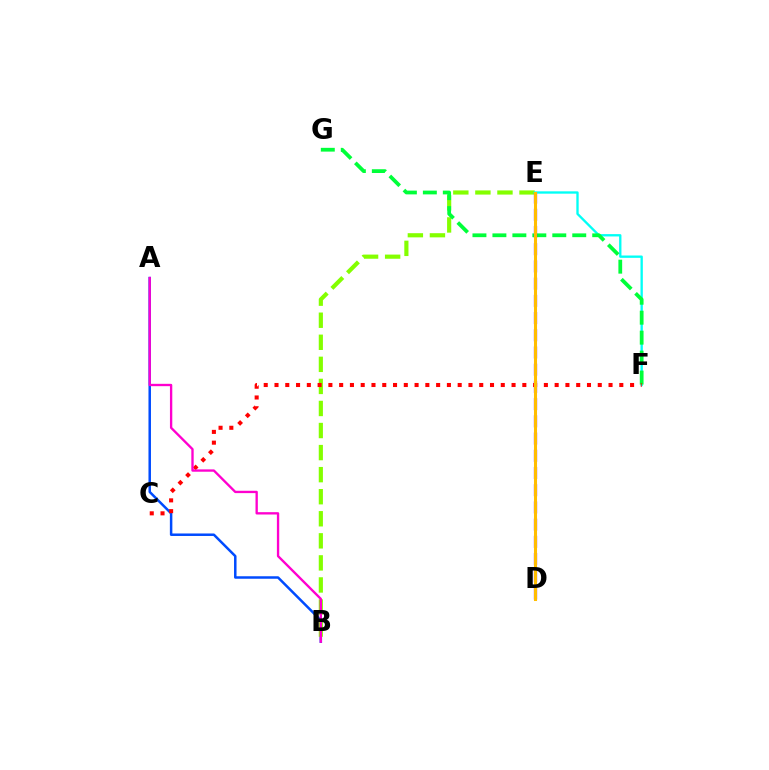{('A', 'B'): [{'color': '#004bff', 'line_style': 'solid', 'thickness': 1.8}, {'color': '#ff00cf', 'line_style': 'solid', 'thickness': 1.69}], ('B', 'E'): [{'color': '#84ff00', 'line_style': 'dashed', 'thickness': 3.0}], ('E', 'F'): [{'color': '#00fff6', 'line_style': 'solid', 'thickness': 1.68}], ('F', 'G'): [{'color': '#00ff39', 'line_style': 'dashed', 'thickness': 2.71}], ('C', 'F'): [{'color': '#ff0000', 'line_style': 'dotted', 'thickness': 2.93}], ('D', 'E'): [{'color': '#7200ff', 'line_style': 'dashed', 'thickness': 2.34}, {'color': '#ffbd00', 'line_style': 'solid', 'thickness': 2.2}]}